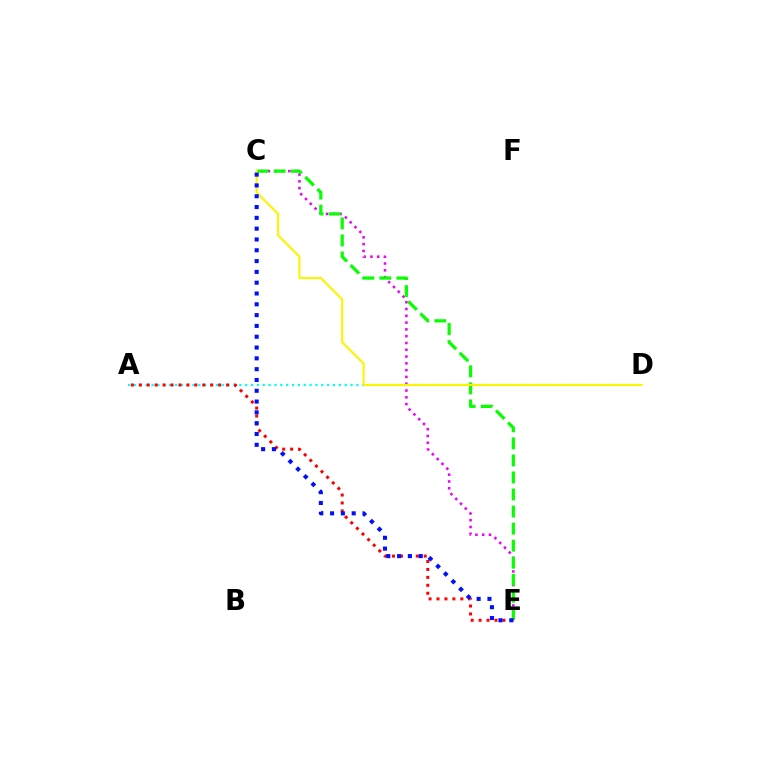{('C', 'E'): [{'color': '#ee00ff', 'line_style': 'dotted', 'thickness': 1.85}, {'color': '#08ff00', 'line_style': 'dashed', 'thickness': 2.32}, {'color': '#0010ff', 'line_style': 'dotted', 'thickness': 2.94}], ('A', 'D'): [{'color': '#00fff6', 'line_style': 'dotted', 'thickness': 1.59}], ('A', 'E'): [{'color': '#ff0000', 'line_style': 'dotted', 'thickness': 2.16}], ('C', 'D'): [{'color': '#fcf500', 'line_style': 'solid', 'thickness': 1.52}]}